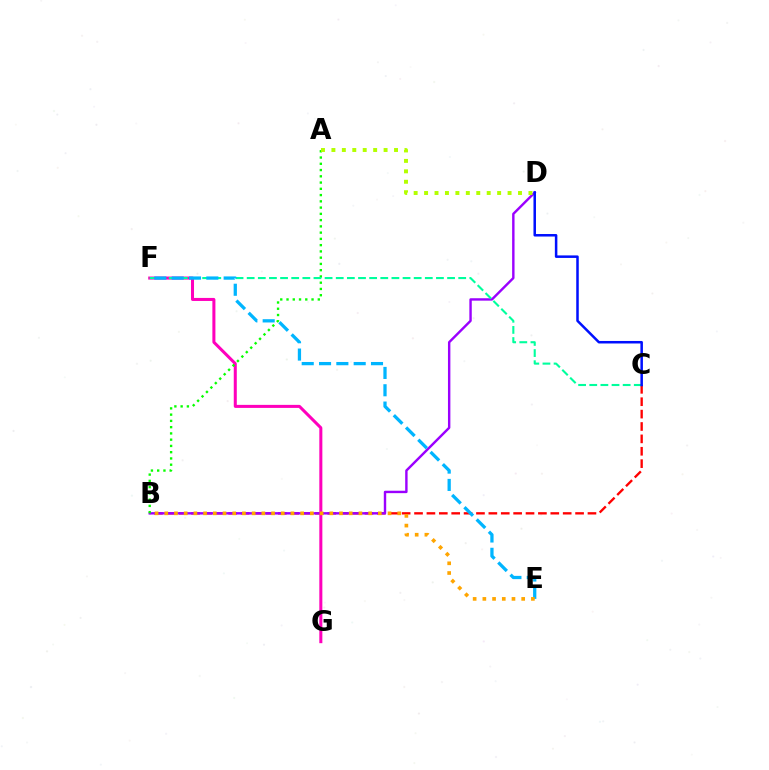{('B', 'C'): [{'color': '#ff0000', 'line_style': 'dashed', 'thickness': 1.68}], ('B', 'D'): [{'color': '#9b00ff', 'line_style': 'solid', 'thickness': 1.74}], ('F', 'G'): [{'color': '#ff00bd', 'line_style': 'solid', 'thickness': 2.18}], ('A', 'B'): [{'color': '#08ff00', 'line_style': 'dotted', 'thickness': 1.7}], ('C', 'F'): [{'color': '#00ff9d', 'line_style': 'dashed', 'thickness': 1.51}], ('E', 'F'): [{'color': '#00b5ff', 'line_style': 'dashed', 'thickness': 2.35}], ('B', 'E'): [{'color': '#ffa500', 'line_style': 'dotted', 'thickness': 2.64}], ('A', 'D'): [{'color': '#b3ff00', 'line_style': 'dotted', 'thickness': 2.84}], ('C', 'D'): [{'color': '#0010ff', 'line_style': 'solid', 'thickness': 1.81}]}